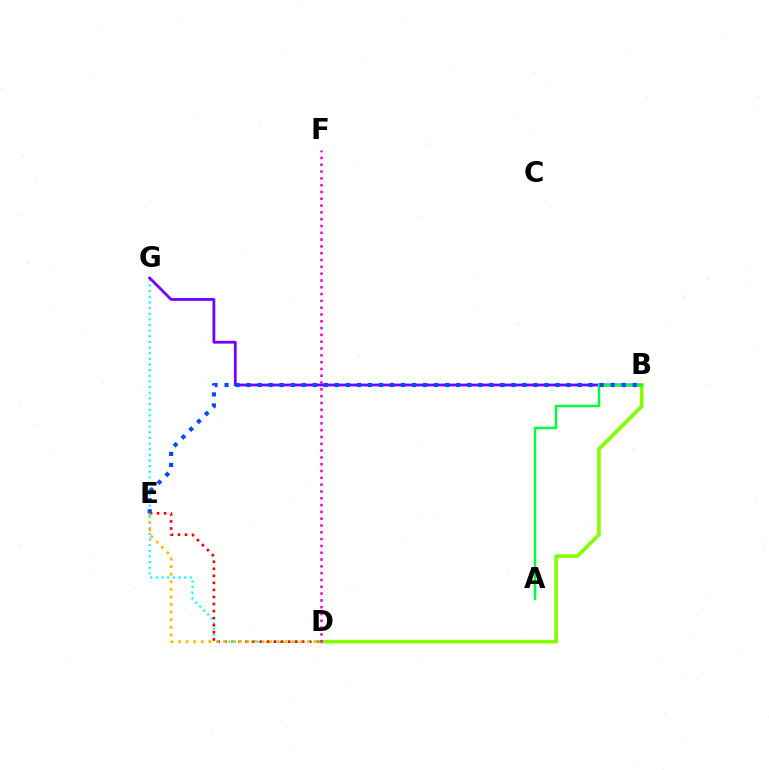{('D', 'G'): [{'color': '#00fff6', 'line_style': 'dotted', 'thickness': 1.53}], ('D', 'E'): [{'color': '#ff0000', 'line_style': 'dotted', 'thickness': 1.92}, {'color': '#ffbd00', 'line_style': 'dotted', 'thickness': 2.06}], ('B', 'G'): [{'color': '#7200ff', 'line_style': 'solid', 'thickness': 2.01}], ('B', 'D'): [{'color': '#84ff00', 'line_style': 'solid', 'thickness': 2.62}], ('D', 'F'): [{'color': '#ff00cf', 'line_style': 'dotted', 'thickness': 1.85}], ('A', 'B'): [{'color': '#00ff39', 'line_style': 'solid', 'thickness': 1.78}], ('B', 'E'): [{'color': '#004bff', 'line_style': 'dotted', 'thickness': 3.0}]}